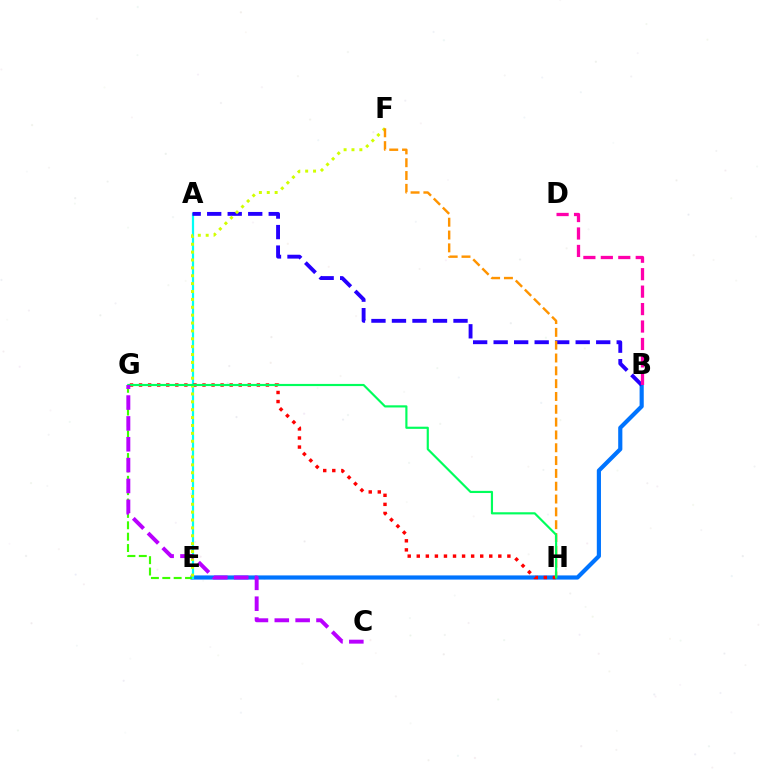{('B', 'E'): [{'color': '#0074ff', 'line_style': 'solid', 'thickness': 3.0}], ('E', 'G'): [{'color': '#3dff00', 'line_style': 'dashed', 'thickness': 1.55}], ('A', 'E'): [{'color': '#00fff6', 'line_style': 'solid', 'thickness': 1.6}], ('G', 'H'): [{'color': '#ff0000', 'line_style': 'dotted', 'thickness': 2.46}, {'color': '#00ff5c', 'line_style': 'solid', 'thickness': 1.56}], ('A', 'B'): [{'color': '#2500ff', 'line_style': 'dashed', 'thickness': 2.79}], ('B', 'D'): [{'color': '#ff00ac', 'line_style': 'dashed', 'thickness': 2.37}], ('E', 'F'): [{'color': '#d1ff00', 'line_style': 'dotted', 'thickness': 2.14}], ('F', 'H'): [{'color': '#ff9400', 'line_style': 'dashed', 'thickness': 1.74}], ('C', 'G'): [{'color': '#b900ff', 'line_style': 'dashed', 'thickness': 2.83}]}